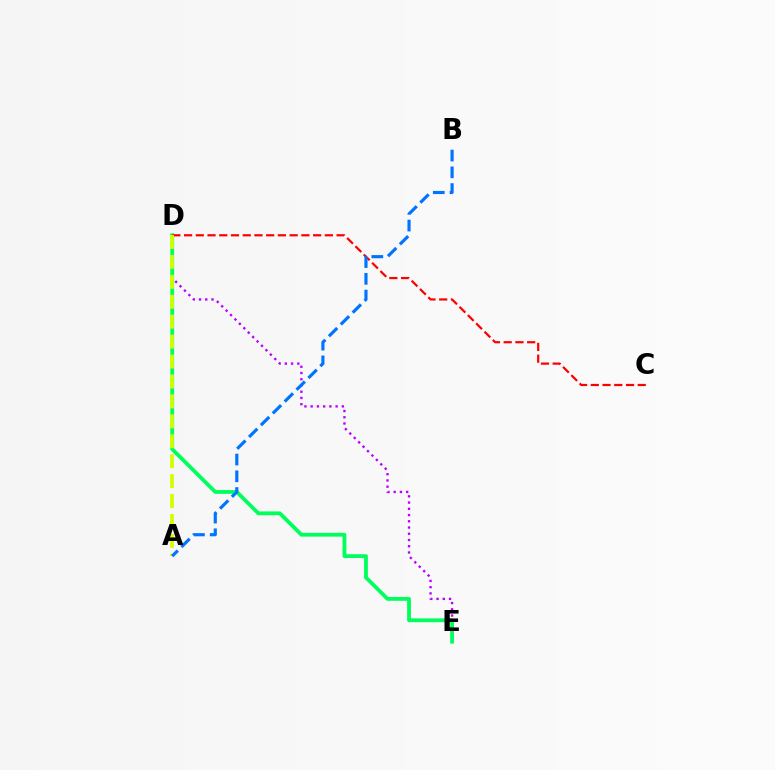{('D', 'E'): [{'color': '#b900ff', 'line_style': 'dotted', 'thickness': 1.69}, {'color': '#00ff5c', 'line_style': 'solid', 'thickness': 2.74}], ('C', 'D'): [{'color': '#ff0000', 'line_style': 'dashed', 'thickness': 1.59}], ('A', 'D'): [{'color': '#d1ff00', 'line_style': 'dashed', 'thickness': 2.71}], ('A', 'B'): [{'color': '#0074ff', 'line_style': 'dashed', 'thickness': 2.28}]}